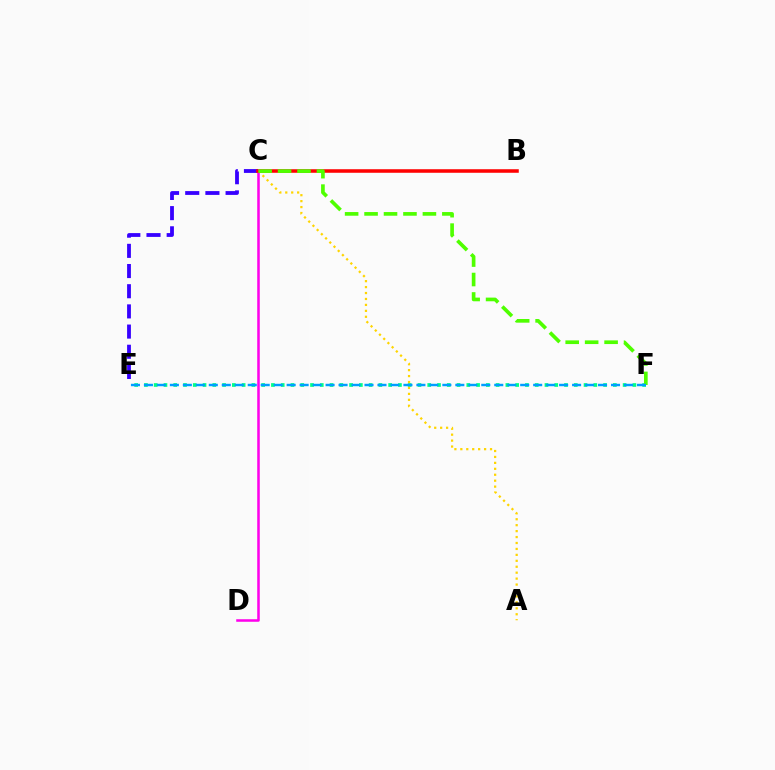{('E', 'F'): [{'color': '#00ff86', 'line_style': 'dotted', 'thickness': 2.65}, {'color': '#009eff', 'line_style': 'dashed', 'thickness': 1.76}], ('C', 'E'): [{'color': '#3700ff', 'line_style': 'dashed', 'thickness': 2.74}], ('A', 'C'): [{'color': '#ffd500', 'line_style': 'dotted', 'thickness': 1.61}], ('C', 'D'): [{'color': '#ff00ed', 'line_style': 'solid', 'thickness': 1.83}], ('B', 'C'): [{'color': '#ff0000', 'line_style': 'solid', 'thickness': 2.55}], ('C', 'F'): [{'color': '#4fff00', 'line_style': 'dashed', 'thickness': 2.64}]}